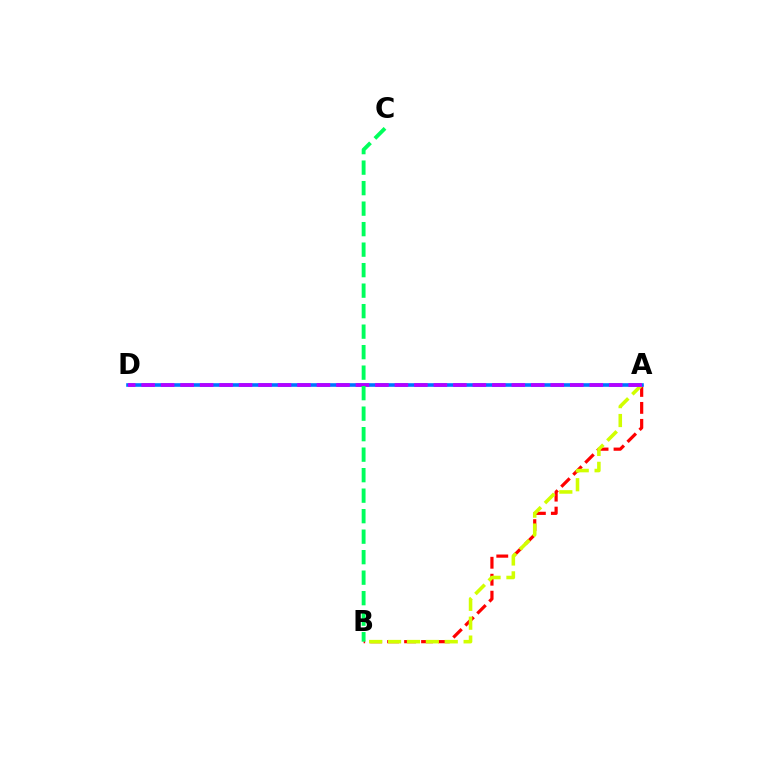{('A', 'B'): [{'color': '#ff0000', 'line_style': 'dashed', 'thickness': 2.3}, {'color': '#d1ff00', 'line_style': 'dashed', 'thickness': 2.57}], ('A', 'D'): [{'color': '#0074ff', 'line_style': 'solid', 'thickness': 2.59}, {'color': '#b900ff', 'line_style': 'dashed', 'thickness': 2.65}], ('B', 'C'): [{'color': '#00ff5c', 'line_style': 'dashed', 'thickness': 2.79}]}